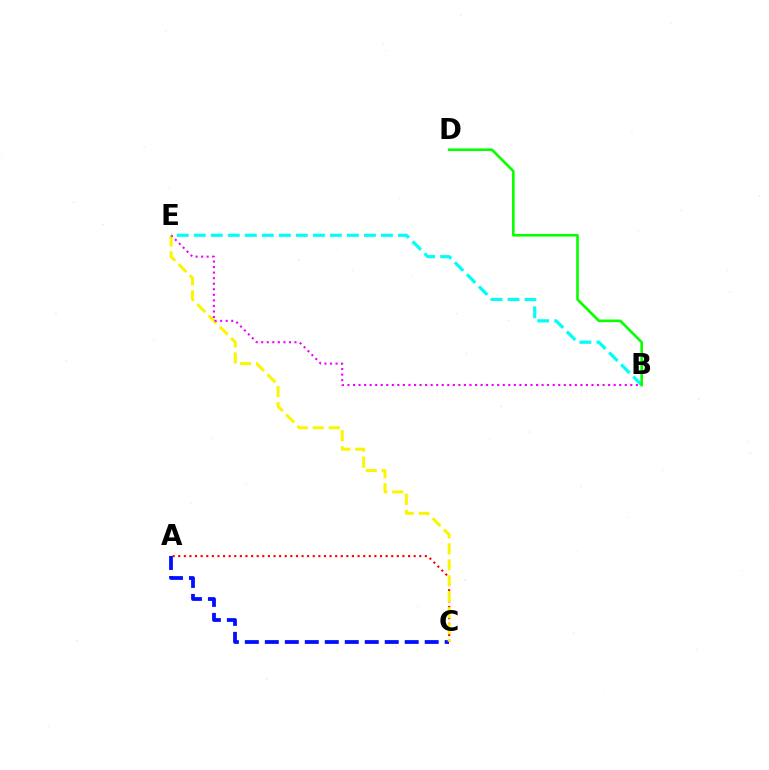{('A', 'C'): [{'color': '#0010ff', 'line_style': 'dashed', 'thickness': 2.71}, {'color': '#ff0000', 'line_style': 'dotted', 'thickness': 1.52}], ('C', 'E'): [{'color': '#fcf500', 'line_style': 'dashed', 'thickness': 2.17}], ('B', 'E'): [{'color': '#ee00ff', 'line_style': 'dotted', 'thickness': 1.51}, {'color': '#00fff6', 'line_style': 'dashed', 'thickness': 2.31}], ('B', 'D'): [{'color': '#08ff00', 'line_style': 'solid', 'thickness': 1.89}]}